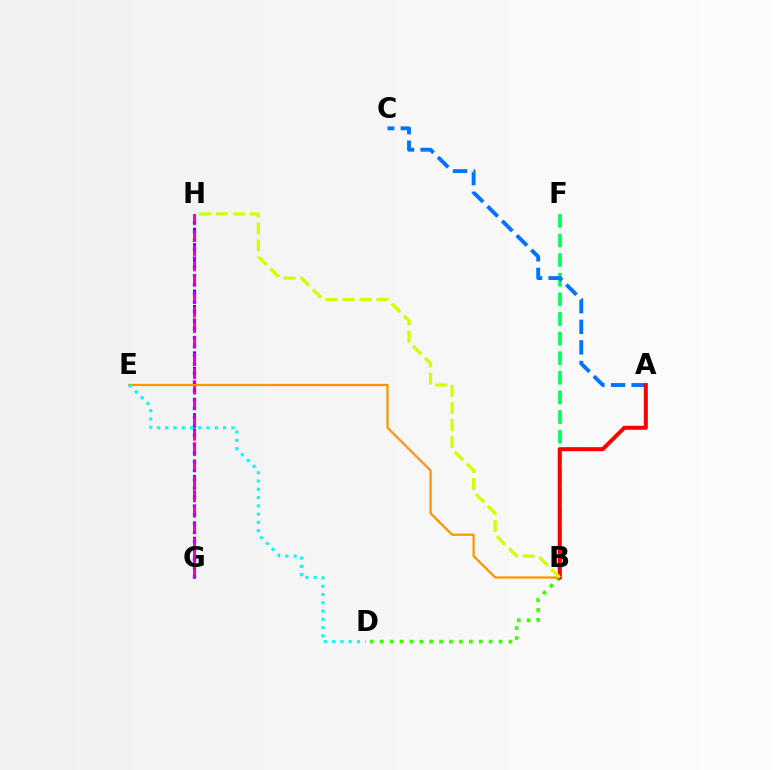{('B', 'F'): [{'color': '#00ff5c', 'line_style': 'dashed', 'thickness': 2.67}], ('B', 'D'): [{'color': '#3dff00', 'line_style': 'dotted', 'thickness': 2.69}], ('G', 'H'): [{'color': '#2500ff', 'line_style': 'dashed', 'thickness': 2.1}, {'color': '#ff00ac', 'line_style': 'dashed', 'thickness': 2.09}, {'color': '#b900ff', 'line_style': 'dotted', 'thickness': 2.41}], ('B', 'E'): [{'color': '#ff9400', 'line_style': 'solid', 'thickness': 1.6}], ('A', 'C'): [{'color': '#0074ff', 'line_style': 'dashed', 'thickness': 2.8}], ('A', 'B'): [{'color': '#ff0000', 'line_style': 'solid', 'thickness': 2.89}], ('D', 'E'): [{'color': '#00fff6', 'line_style': 'dotted', 'thickness': 2.25}], ('B', 'H'): [{'color': '#d1ff00', 'line_style': 'dashed', 'thickness': 2.31}]}